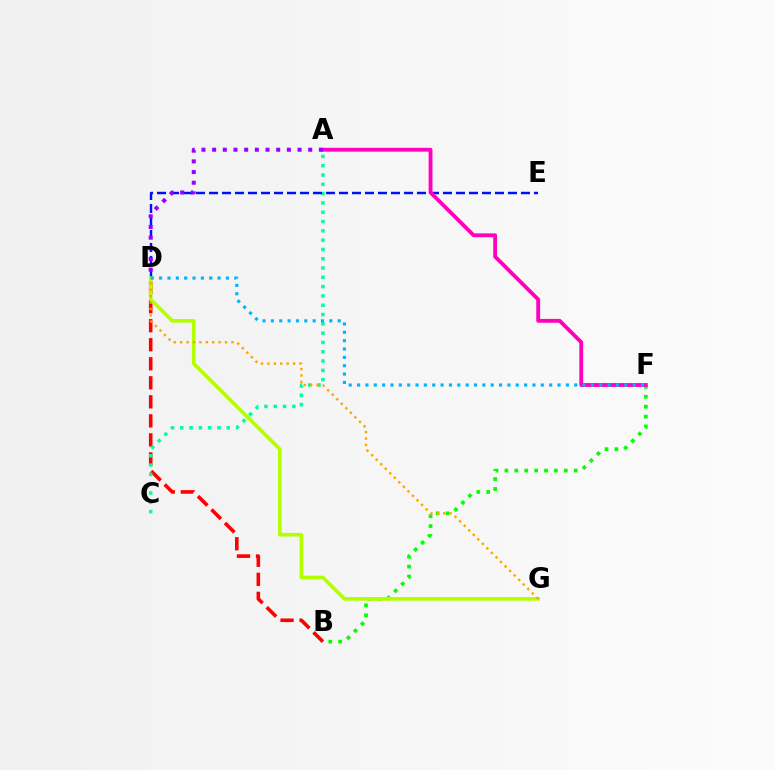{('B', 'F'): [{'color': '#08ff00', 'line_style': 'dotted', 'thickness': 2.69}], ('B', 'D'): [{'color': '#ff0000', 'line_style': 'dashed', 'thickness': 2.59}], ('A', 'C'): [{'color': '#00ff9d', 'line_style': 'dotted', 'thickness': 2.53}], ('D', 'E'): [{'color': '#0010ff', 'line_style': 'dashed', 'thickness': 1.77}], ('A', 'F'): [{'color': '#ff00bd', 'line_style': 'solid', 'thickness': 2.76}], ('D', 'G'): [{'color': '#b3ff00', 'line_style': 'solid', 'thickness': 2.61}, {'color': '#ffa500', 'line_style': 'dotted', 'thickness': 1.74}], ('A', 'D'): [{'color': '#9b00ff', 'line_style': 'dotted', 'thickness': 2.9}], ('D', 'F'): [{'color': '#00b5ff', 'line_style': 'dotted', 'thickness': 2.27}]}